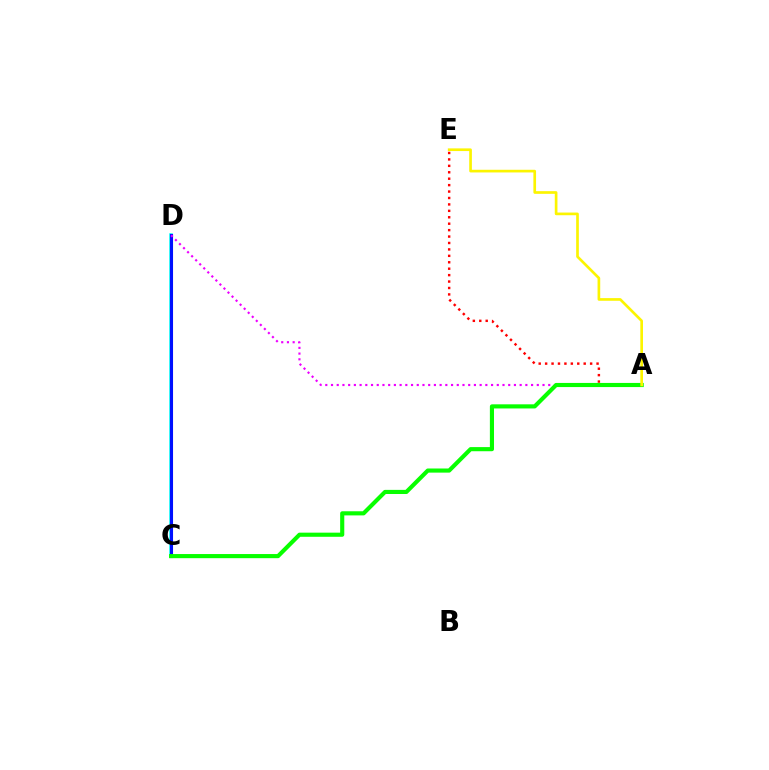{('C', 'D'): [{'color': '#00fff6', 'line_style': 'solid', 'thickness': 2.53}, {'color': '#0010ff', 'line_style': 'solid', 'thickness': 2.21}], ('A', 'D'): [{'color': '#ee00ff', 'line_style': 'dotted', 'thickness': 1.55}], ('A', 'E'): [{'color': '#ff0000', 'line_style': 'dotted', 'thickness': 1.75}, {'color': '#fcf500', 'line_style': 'solid', 'thickness': 1.92}], ('A', 'C'): [{'color': '#08ff00', 'line_style': 'solid', 'thickness': 2.97}]}